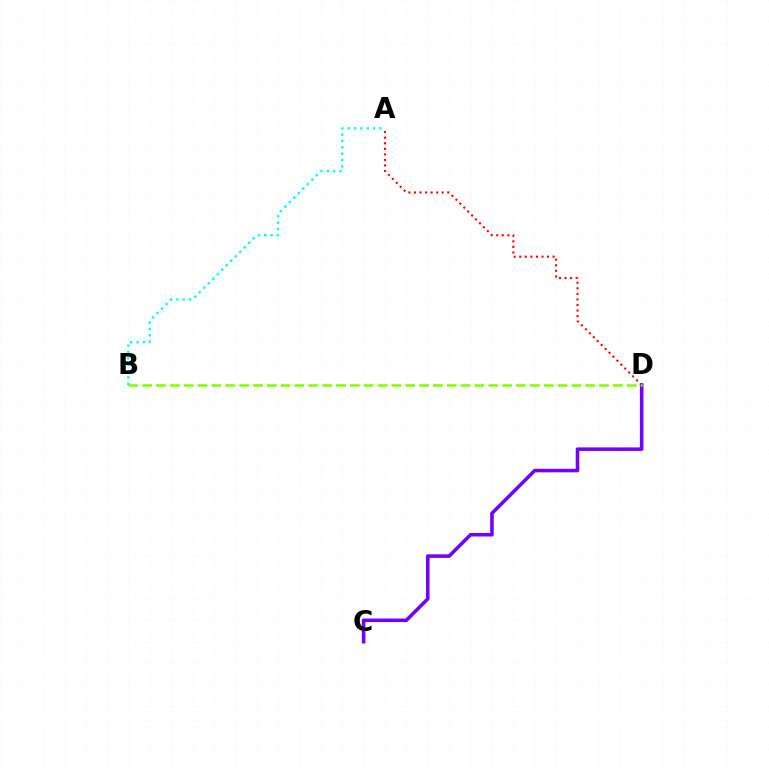{('A', 'D'): [{'color': '#ff0000', 'line_style': 'dotted', 'thickness': 1.51}], ('C', 'D'): [{'color': '#7200ff', 'line_style': 'solid', 'thickness': 2.56}], ('B', 'D'): [{'color': '#84ff00', 'line_style': 'dashed', 'thickness': 1.88}], ('A', 'B'): [{'color': '#00fff6', 'line_style': 'dotted', 'thickness': 1.73}]}